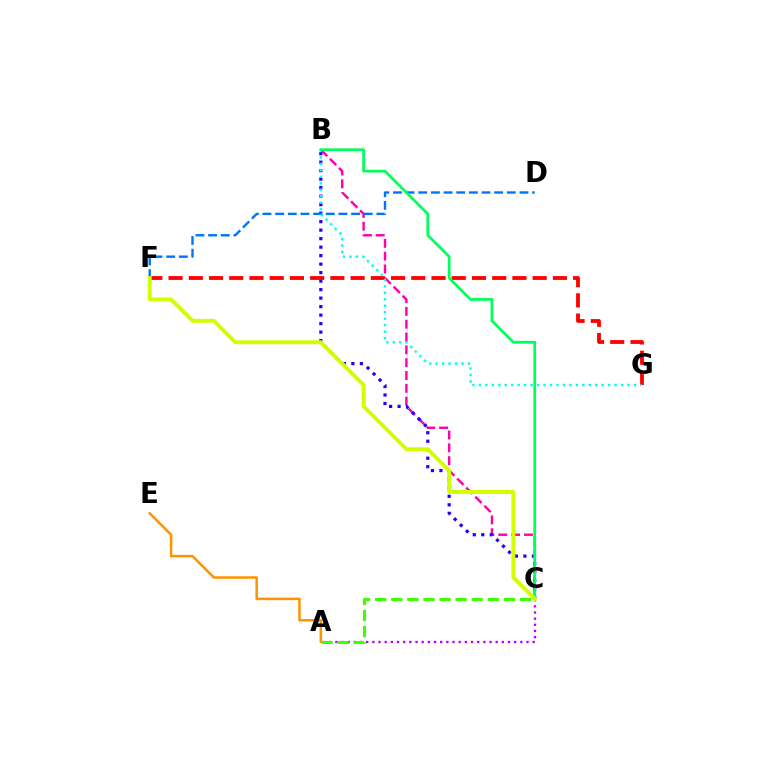{('B', 'C'): [{'color': '#ff00ac', 'line_style': 'dashed', 'thickness': 1.74}, {'color': '#2500ff', 'line_style': 'dotted', 'thickness': 2.31}, {'color': '#00ff5c', 'line_style': 'solid', 'thickness': 1.97}], ('A', 'E'): [{'color': '#ff9400', 'line_style': 'solid', 'thickness': 1.81}], ('F', 'G'): [{'color': '#ff0000', 'line_style': 'dashed', 'thickness': 2.75}], ('D', 'F'): [{'color': '#0074ff', 'line_style': 'dashed', 'thickness': 1.72}], ('B', 'G'): [{'color': '#00fff6', 'line_style': 'dotted', 'thickness': 1.76}], ('A', 'C'): [{'color': '#b900ff', 'line_style': 'dotted', 'thickness': 1.68}, {'color': '#3dff00', 'line_style': 'dashed', 'thickness': 2.19}], ('C', 'F'): [{'color': '#d1ff00', 'line_style': 'solid', 'thickness': 2.8}]}